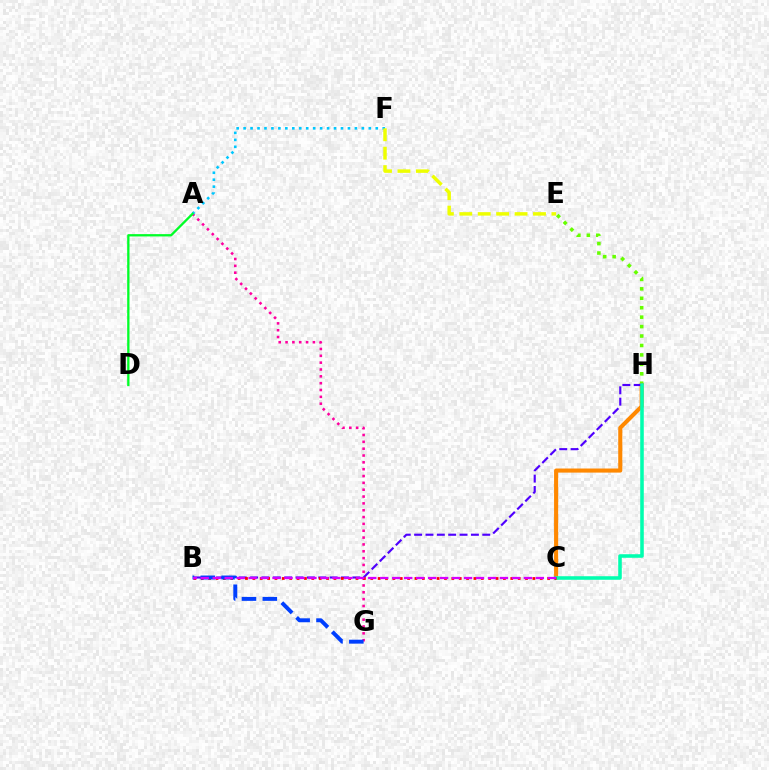{('E', 'H'): [{'color': '#66ff00', 'line_style': 'dotted', 'thickness': 2.56}], ('C', 'H'): [{'color': '#ff8800', 'line_style': 'solid', 'thickness': 2.94}, {'color': '#00ffaf', 'line_style': 'solid', 'thickness': 2.56}], ('A', 'G'): [{'color': '#ff00a0', 'line_style': 'dotted', 'thickness': 1.86}], ('B', 'H'): [{'color': '#4f00ff', 'line_style': 'dashed', 'thickness': 1.54}], ('B', 'C'): [{'color': '#ff0000', 'line_style': 'dotted', 'thickness': 2.0}, {'color': '#d600ff', 'line_style': 'dashed', 'thickness': 1.63}], ('A', 'F'): [{'color': '#00c7ff', 'line_style': 'dotted', 'thickness': 1.89}], ('B', 'G'): [{'color': '#003fff', 'line_style': 'dashed', 'thickness': 2.83}], ('A', 'D'): [{'color': '#00ff27', 'line_style': 'solid', 'thickness': 1.66}], ('E', 'F'): [{'color': '#eeff00', 'line_style': 'dashed', 'thickness': 2.5}]}